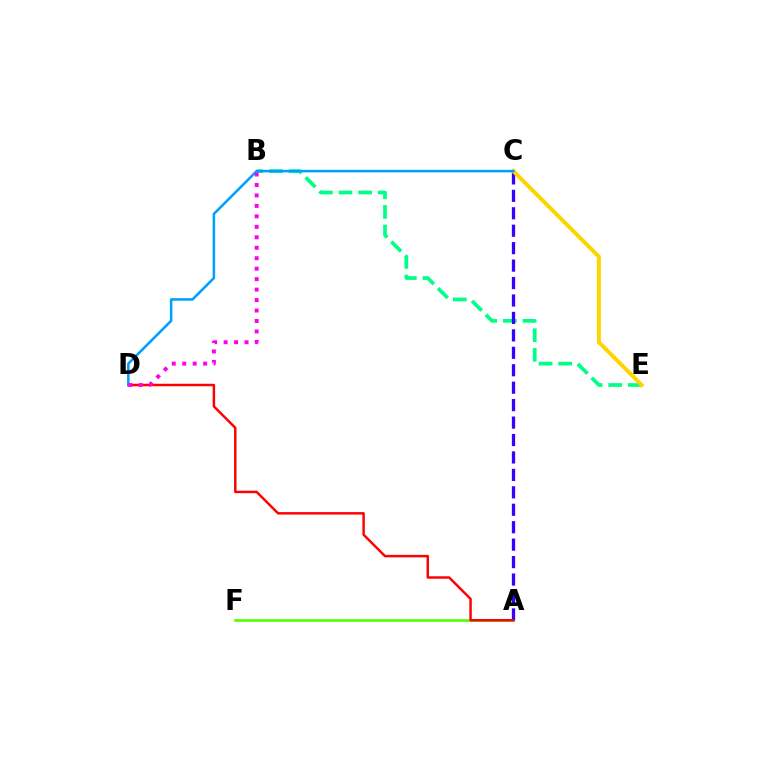{('B', 'E'): [{'color': '#00ff86', 'line_style': 'dashed', 'thickness': 2.67}], ('A', 'F'): [{'color': '#4fff00', 'line_style': 'solid', 'thickness': 1.9}], ('A', 'C'): [{'color': '#3700ff', 'line_style': 'dashed', 'thickness': 2.37}], ('C', 'E'): [{'color': '#ffd500', 'line_style': 'solid', 'thickness': 2.88}], ('A', 'D'): [{'color': '#ff0000', 'line_style': 'solid', 'thickness': 1.78}], ('C', 'D'): [{'color': '#009eff', 'line_style': 'solid', 'thickness': 1.82}], ('B', 'D'): [{'color': '#ff00ed', 'line_style': 'dotted', 'thickness': 2.84}]}